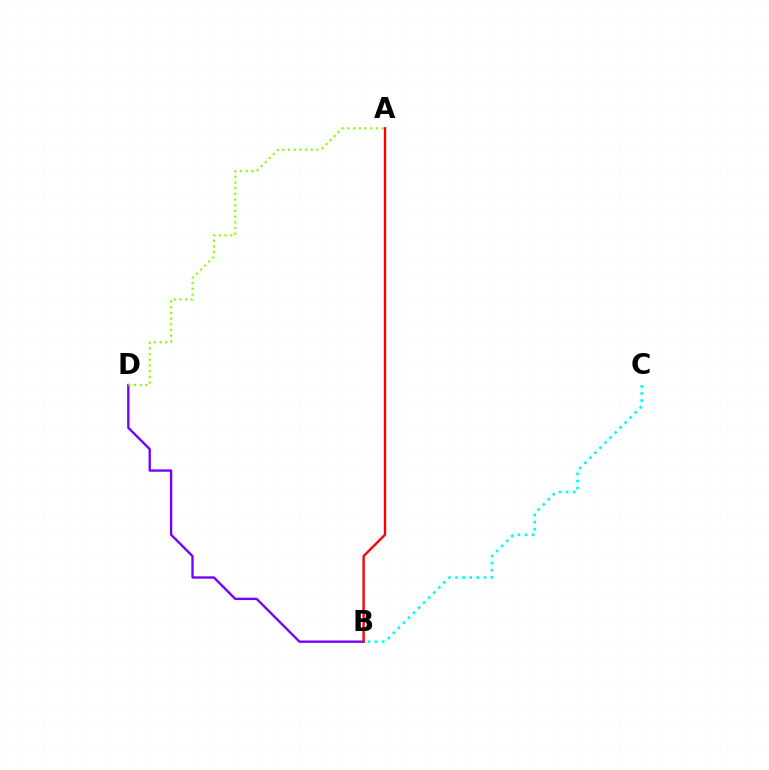{('B', 'D'): [{'color': '#7200ff', 'line_style': 'solid', 'thickness': 1.69}], ('A', 'D'): [{'color': '#84ff00', 'line_style': 'dotted', 'thickness': 1.55}], ('A', 'B'): [{'color': '#ff0000', 'line_style': 'solid', 'thickness': 1.71}], ('B', 'C'): [{'color': '#00fff6', 'line_style': 'dotted', 'thickness': 1.94}]}